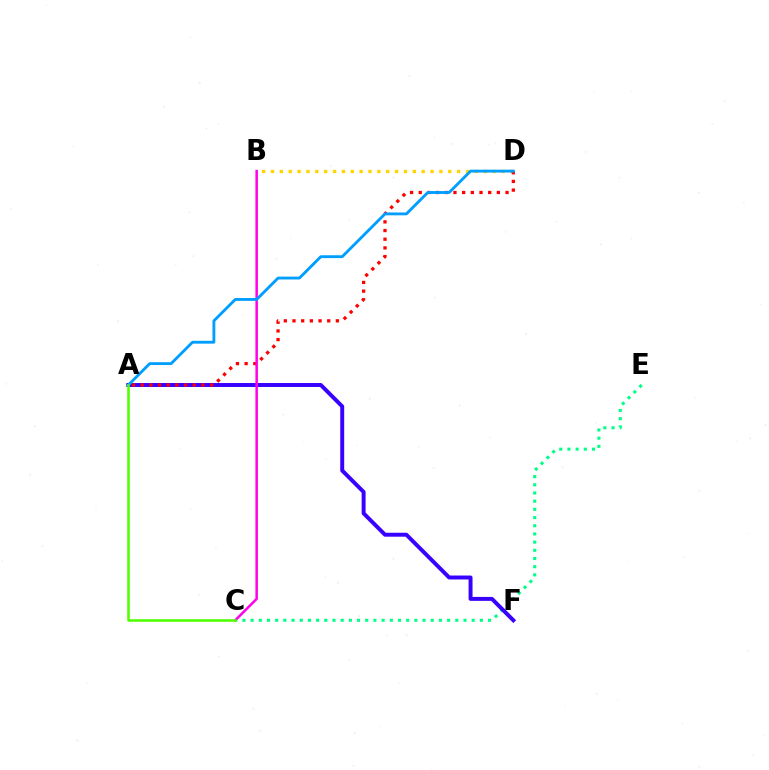{('C', 'E'): [{'color': '#00ff86', 'line_style': 'dotted', 'thickness': 2.22}], ('B', 'D'): [{'color': '#ffd500', 'line_style': 'dotted', 'thickness': 2.41}], ('A', 'F'): [{'color': '#3700ff', 'line_style': 'solid', 'thickness': 2.84}], ('A', 'D'): [{'color': '#ff0000', 'line_style': 'dotted', 'thickness': 2.36}, {'color': '#009eff', 'line_style': 'solid', 'thickness': 2.05}], ('B', 'C'): [{'color': '#ff00ed', 'line_style': 'solid', 'thickness': 1.81}], ('A', 'C'): [{'color': '#4fff00', 'line_style': 'solid', 'thickness': 1.85}]}